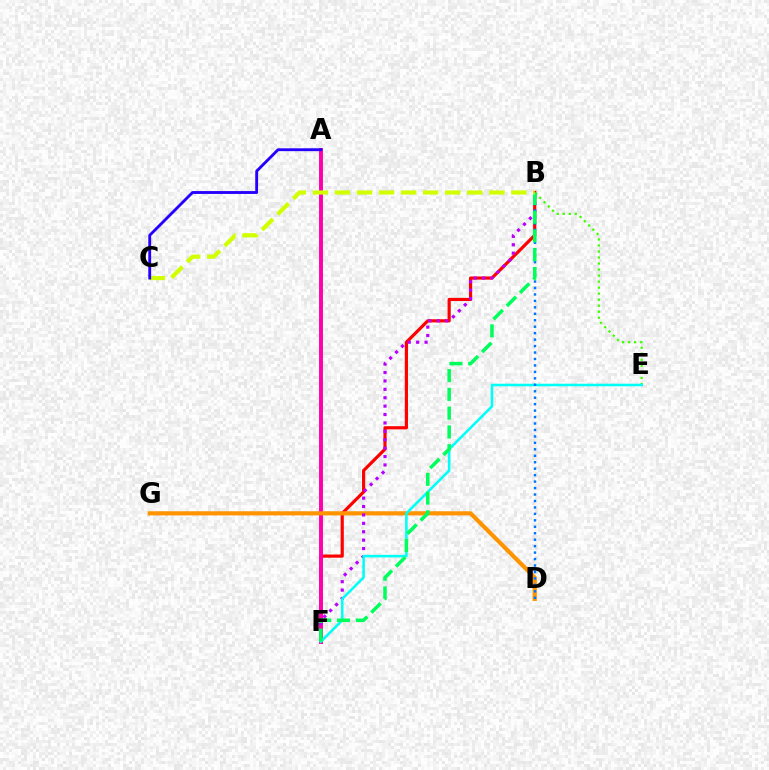{('B', 'F'): [{'color': '#ff0000', 'line_style': 'solid', 'thickness': 2.28}, {'color': '#b900ff', 'line_style': 'dotted', 'thickness': 2.28}, {'color': '#00ff5c', 'line_style': 'dashed', 'thickness': 2.55}], ('A', 'F'): [{'color': '#ff00ac', 'line_style': 'solid', 'thickness': 2.82}], ('D', 'G'): [{'color': '#ff9400', 'line_style': 'solid', 'thickness': 3.0}], ('B', 'E'): [{'color': '#3dff00', 'line_style': 'dotted', 'thickness': 1.64}], ('E', 'F'): [{'color': '#00fff6', 'line_style': 'solid', 'thickness': 1.84}], ('B', 'D'): [{'color': '#0074ff', 'line_style': 'dotted', 'thickness': 1.75}], ('B', 'C'): [{'color': '#d1ff00', 'line_style': 'dashed', 'thickness': 3.0}], ('A', 'C'): [{'color': '#2500ff', 'line_style': 'solid', 'thickness': 2.06}]}